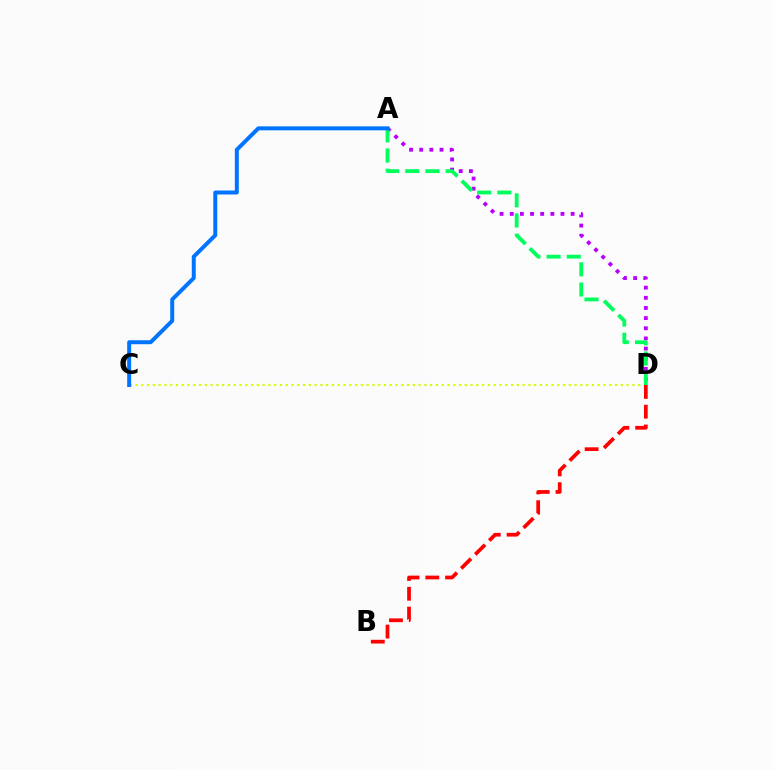{('C', 'D'): [{'color': '#d1ff00', 'line_style': 'dotted', 'thickness': 1.57}], ('A', 'D'): [{'color': '#b900ff', 'line_style': 'dotted', 'thickness': 2.76}, {'color': '#00ff5c', 'line_style': 'dashed', 'thickness': 2.74}], ('B', 'D'): [{'color': '#ff0000', 'line_style': 'dashed', 'thickness': 2.69}], ('A', 'C'): [{'color': '#0074ff', 'line_style': 'solid', 'thickness': 2.86}]}